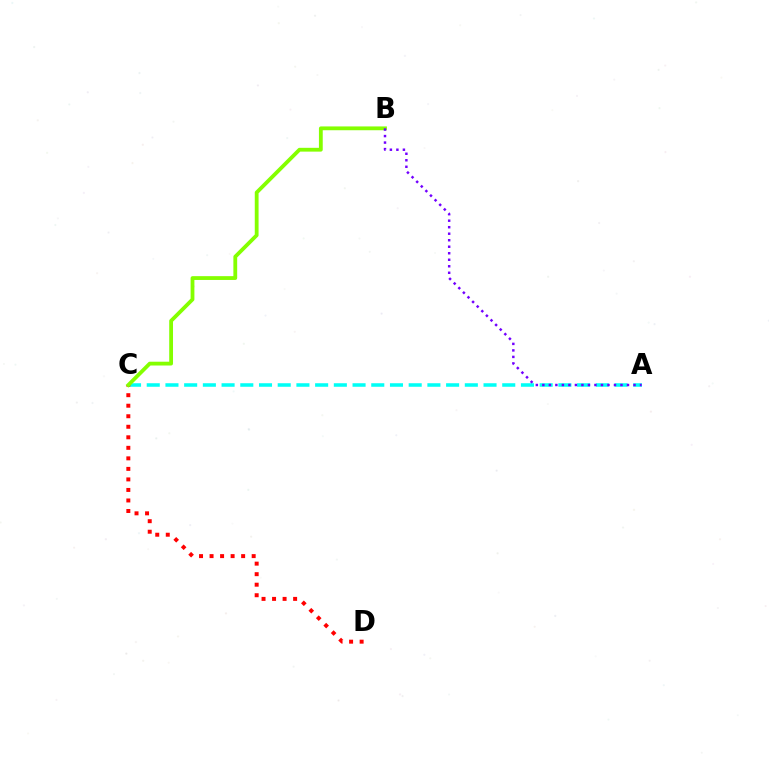{('A', 'C'): [{'color': '#00fff6', 'line_style': 'dashed', 'thickness': 2.54}], ('C', 'D'): [{'color': '#ff0000', 'line_style': 'dotted', 'thickness': 2.86}], ('B', 'C'): [{'color': '#84ff00', 'line_style': 'solid', 'thickness': 2.74}], ('A', 'B'): [{'color': '#7200ff', 'line_style': 'dotted', 'thickness': 1.77}]}